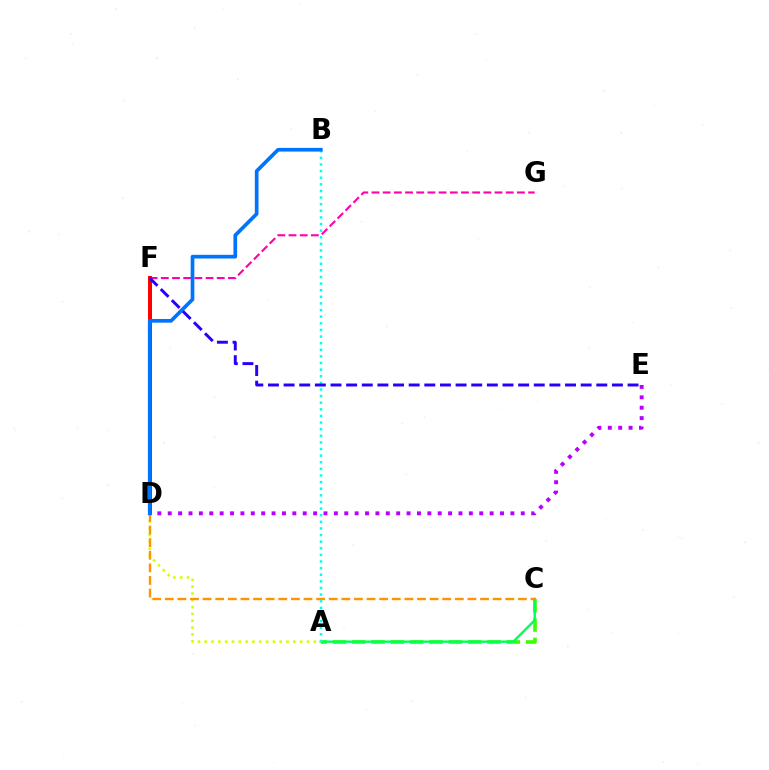{('A', 'C'): [{'color': '#3dff00', 'line_style': 'dashed', 'thickness': 2.62}, {'color': '#00ff5c', 'line_style': 'solid', 'thickness': 1.73}], ('A', 'D'): [{'color': '#d1ff00', 'line_style': 'dotted', 'thickness': 1.85}], ('D', 'E'): [{'color': '#b900ff', 'line_style': 'dotted', 'thickness': 2.82}], ('D', 'F'): [{'color': '#ff0000', 'line_style': 'solid', 'thickness': 2.87}], ('F', 'G'): [{'color': '#ff00ac', 'line_style': 'dashed', 'thickness': 1.52}], ('C', 'D'): [{'color': '#ff9400', 'line_style': 'dashed', 'thickness': 1.71}], ('A', 'B'): [{'color': '#00fff6', 'line_style': 'dotted', 'thickness': 1.8}], ('B', 'D'): [{'color': '#0074ff', 'line_style': 'solid', 'thickness': 2.66}], ('E', 'F'): [{'color': '#2500ff', 'line_style': 'dashed', 'thickness': 2.12}]}